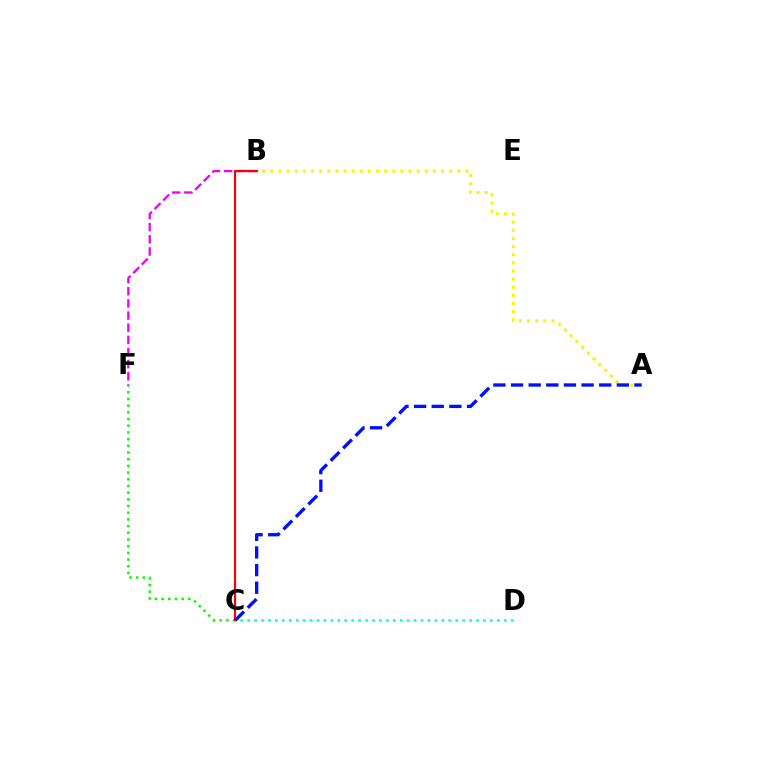{('B', 'F'): [{'color': '#ee00ff', 'line_style': 'dashed', 'thickness': 1.65}], ('C', 'D'): [{'color': '#00fff6', 'line_style': 'dotted', 'thickness': 1.88}], ('A', 'B'): [{'color': '#fcf500', 'line_style': 'dotted', 'thickness': 2.21}], ('C', 'F'): [{'color': '#08ff00', 'line_style': 'dotted', 'thickness': 1.82}], ('B', 'C'): [{'color': '#ff0000', 'line_style': 'solid', 'thickness': 1.58}], ('A', 'C'): [{'color': '#0010ff', 'line_style': 'dashed', 'thickness': 2.4}]}